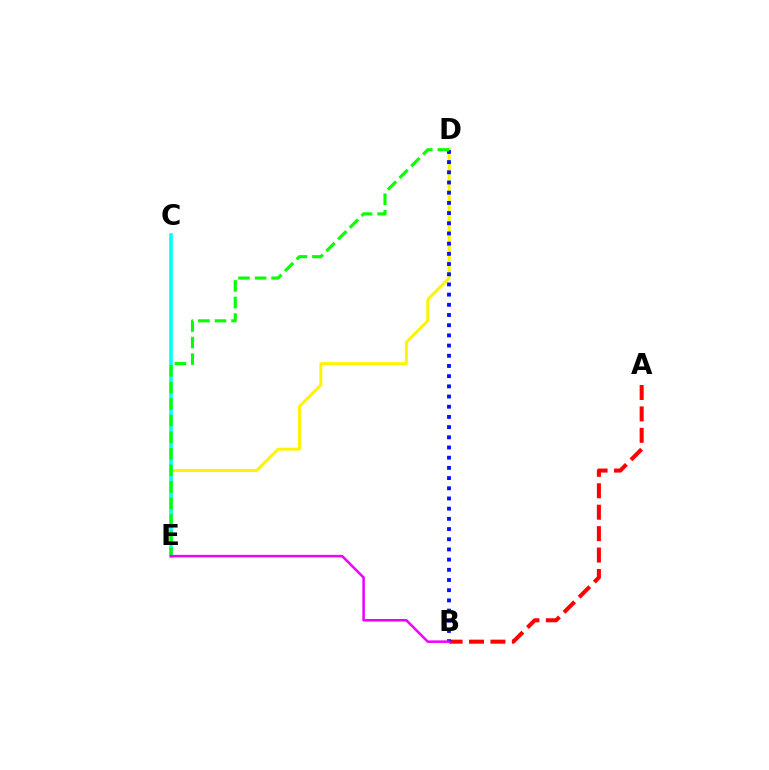{('A', 'B'): [{'color': '#ff0000', 'line_style': 'dashed', 'thickness': 2.91}], ('D', 'E'): [{'color': '#fcf500', 'line_style': 'solid', 'thickness': 2.13}, {'color': '#08ff00', 'line_style': 'dashed', 'thickness': 2.25}], ('B', 'D'): [{'color': '#0010ff', 'line_style': 'dotted', 'thickness': 2.77}], ('C', 'E'): [{'color': '#00fff6', 'line_style': 'solid', 'thickness': 2.57}], ('B', 'E'): [{'color': '#ee00ff', 'line_style': 'solid', 'thickness': 1.83}]}